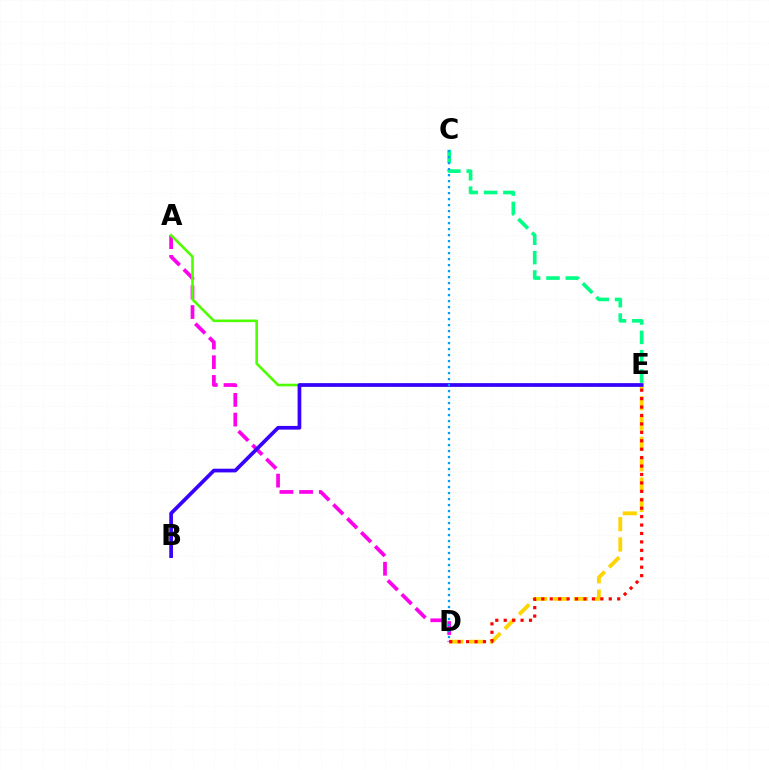{('D', 'E'): [{'color': '#ffd500', 'line_style': 'dashed', 'thickness': 2.76}, {'color': '#ff0000', 'line_style': 'dotted', 'thickness': 2.29}], ('C', 'E'): [{'color': '#00ff86', 'line_style': 'dashed', 'thickness': 2.63}], ('A', 'D'): [{'color': '#ff00ed', 'line_style': 'dashed', 'thickness': 2.67}], ('A', 'E'): [{'color': '#4fff00', 'line_style': 'solid', 'thickness': 1.88}], ('B', 'E'): [{'color': '#3700ff', 'line_style': 'solid', 'thickness': 2.66}], ('C', 'D'): [{'color': '#009eff', 'line_style': 'dotted', 'thickness': 1.63}]}